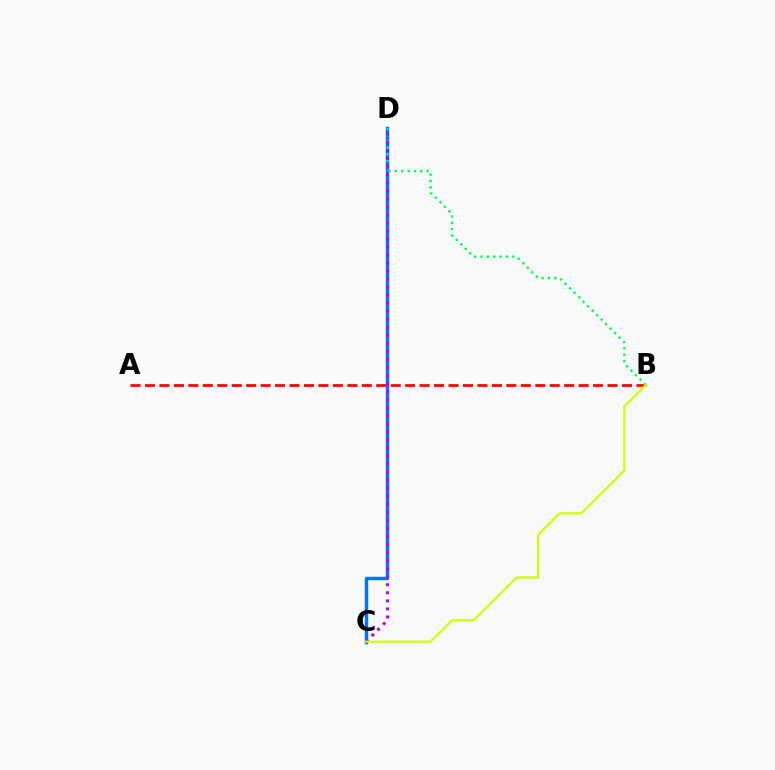{('A', 'B'): [{'color': '#ff0000', 'line_style': 'dashed', 'thickness': 1.96}], ('C', 'D'): [{'color': '#0074ff', 'line_style': 'solid', 'thickness': 2.49}, {'color': '#b900ff', 'line_style': 'dotted', 'thickness': 2.19}], ('B', 'D'): [{'color': '#00ff5c', 'line_style': 'dotted', 'thickness': 1.72}], ('B', 'C'): [{'color': '#d1ff00', 'line_style': 'solid', 'thickness': 1.6}]}